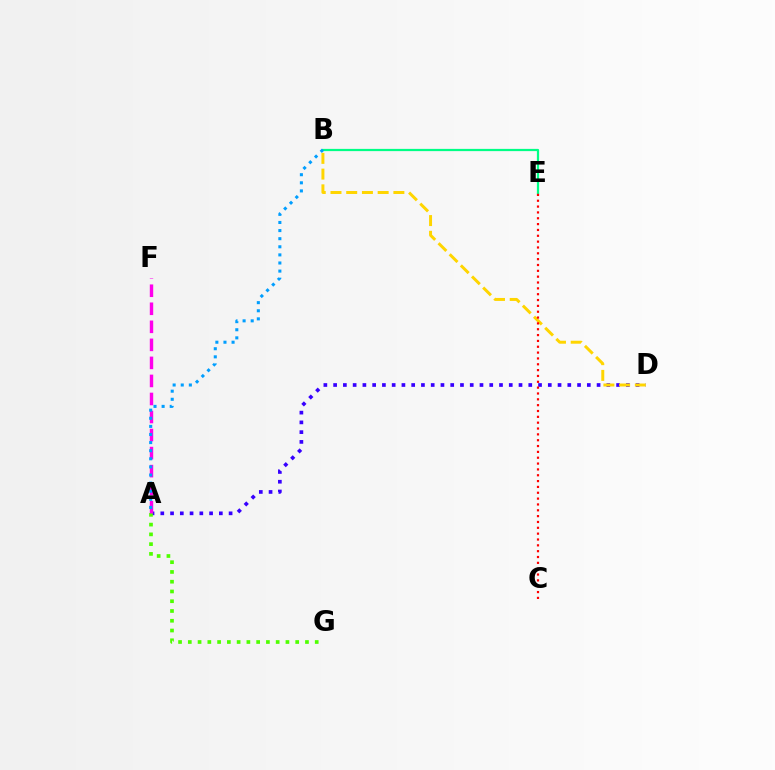{('A', 'D'): [{'color': '#3700ff', 'line_style': 'dotted', 'thickness': 2.65}], ('B', 'E'): [{'color': '#00ff86', 'line_style': 'solid', 'thickness': 1.61}], ('B', 'D'): [{'color': '#ffd500', 'line_style': 'dashed', 'thickness': 2.14}], ('A', 'G'): [{'color': '#4fff00', 'line_style': 'dotted', 'thickness': 2.65}], ('A', 'F'): [{'color': '#ff00ed', 'line_style': 'dashed', 'thickness': 2.45}], ('C', 'E'): [{'color': '#ff0000', 'line_style': 'dotted', 'thickness': 1.59}], ('A', 'B'): [{'color': '#009eff', 'line_style': 'dotted', 'thickness': 2.2}]}